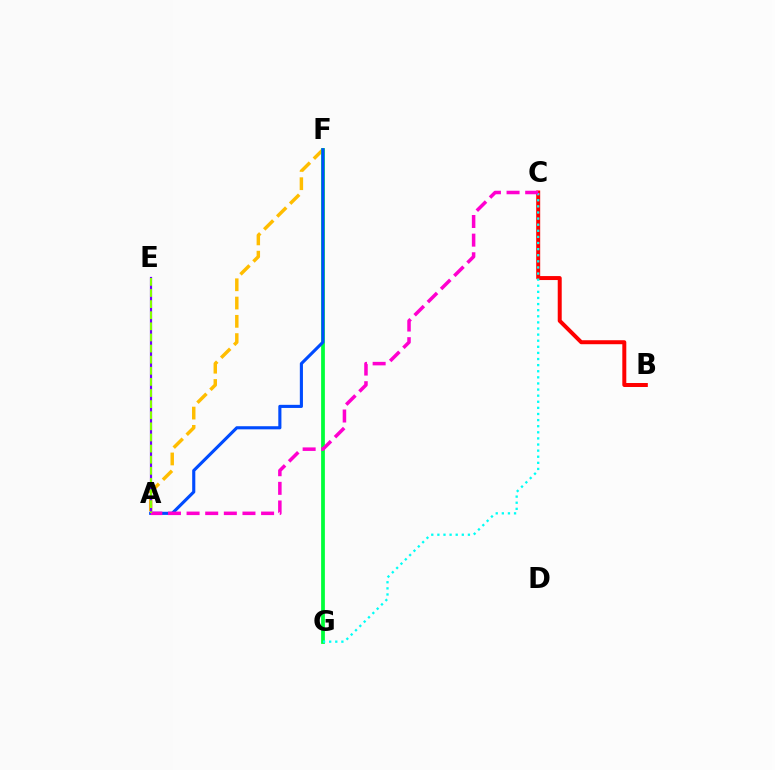{('A', 'F'): [{'color': '#ffbd00', 'line_style': 'dashed', 'thickness': 2.48}, {'color': '#004bff', 'line_style': 'solid', 'thickness': 2.24}], ('B', 'C'): [{'color': '#ff0000', 'line_style': 'solid', 'thickness': 2.87}], ('A', 'E'): [{'color': '#7200ff', 'line_style': 'solid', 'thickness': 1.58}, {'color': '#84ff00', 'line_style': 'dashed', 'thickness': 1.51}], ('F', 'G'): [{'color': '#00ff39', 'line_style': 'solid', 'thickness': 2.71}], ('C', 'G'): [{'color': '#00fff6', 'line_style': 'dotted', 'thickness': 1.66}], ('A', 'C'): [{'color': '#ff00cf', 'line_style': 'dashed', 'thickness': 2.53}]}